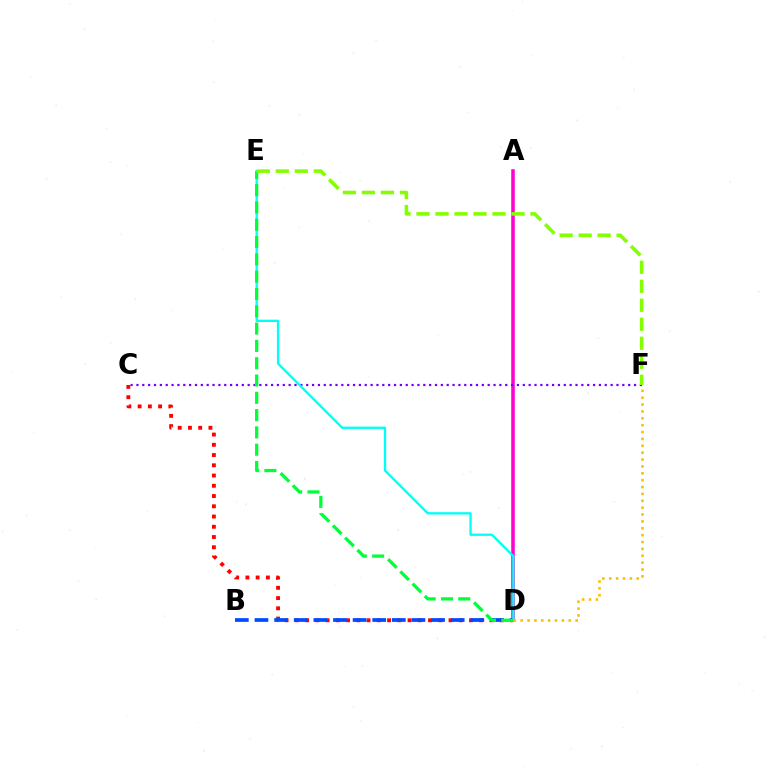{('A', 'D'): [{'color': '#ff00cf', 'line_style': 'solid', 'thickness': 2.56}], ('C', 'F'): [{'color': '#7200ff', 'line_style': 'dotted', 'thickness': 1.59}], ('C', 'D'): [{'color': '#ff0000', 'line_style': 'dotted', 'thickness': 2.78}], ('B', 'D'): [{'color': '#004bff', 'line_style': 'dashed', 'thickness': 2.67}], ('D', 'E'): [{'color': '#00fff6', 'line_style': 'solid', 'thickness': 1.67}, {'color': '#00ff39', 'line_style': 'dashed', 'thickness': 2.35}], ('E', 'F'): [{'color': '#84ff00', 'line_style': 'dashed', 'thickness': 2.58}], ('D', 'F'): [{'color': '#ffbd00', 'line_style': 'dotted', 'thickness': 1.87}]}